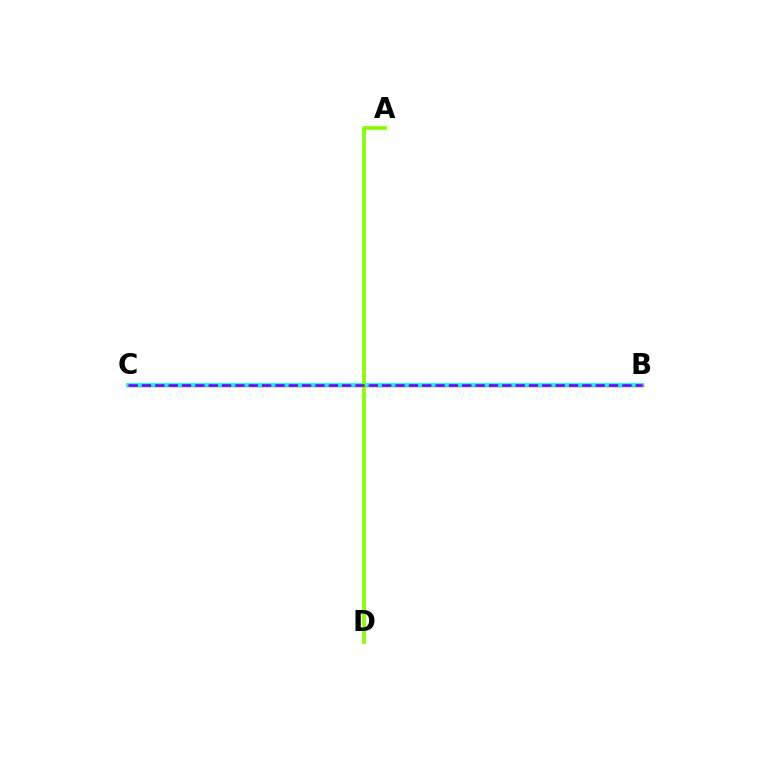{('B', 'C'): [{'color': '#ff0000', 'line_style': 'solid', 'thickness': 2.48}, {'color': '#00fff6', 'line_style': 'solid', 'thickness': 2.67}, {'color': '#7200ff', 'line_style': 'dashed', 'thickness': 1.81}], ('A', 'D'): [{'color': '#84ff00', 'line_style': 'solid', 'thickness': 2.69}]}